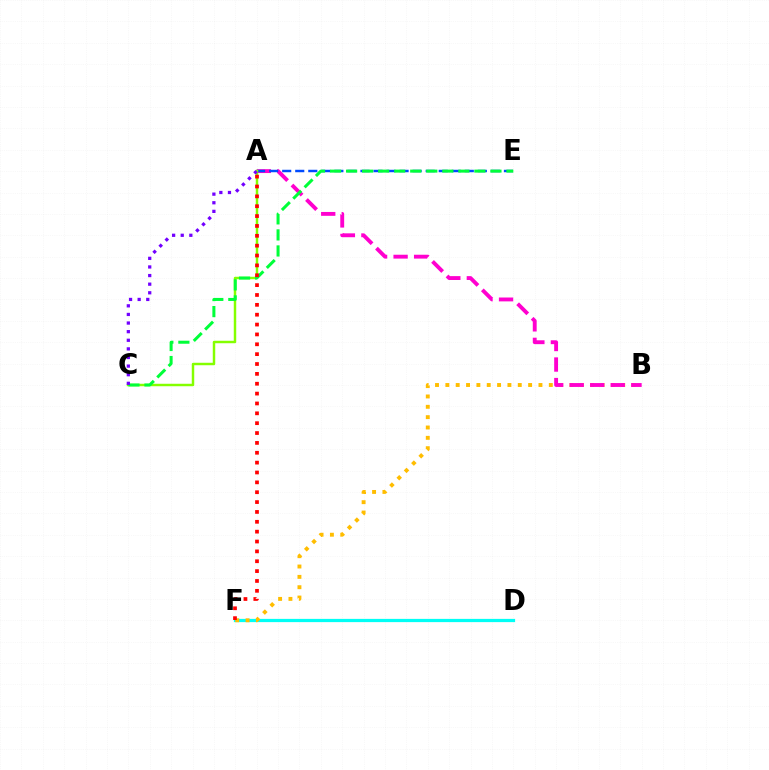{('D', 'F'): [{'color': '#00fff6', 'line_style': 'solid', 'thickness': 2.33}], ('B', 'F'): [{'color': '#ffbd00', 'line_style': 'dotted', 'thickness': 2.81}], ('A', 'B'): [{'color': '#ff00cf', 'line_style': 'dashed', 'thickness': 2.79}], ('A', 'E'): [{'color': '#004bff', 'line_style': 'dashed', 'thickness': 1.77}], ('A', 'C'): [{'color': '#84ff00', 'line_style': 'solid', 'thickness': 1.77}, {'color': '#7200ff', 'line_style': 'dotted', 'thickness': 2.34}], ('C', 'E'): [{'color': '#00ff39', 'line_style': 'dashed', 'thickness': 2.18}], ('A', 'F'): [{'color': '#ff0000', 'line_style': 'dotted', 'thickness': 2.68}]}